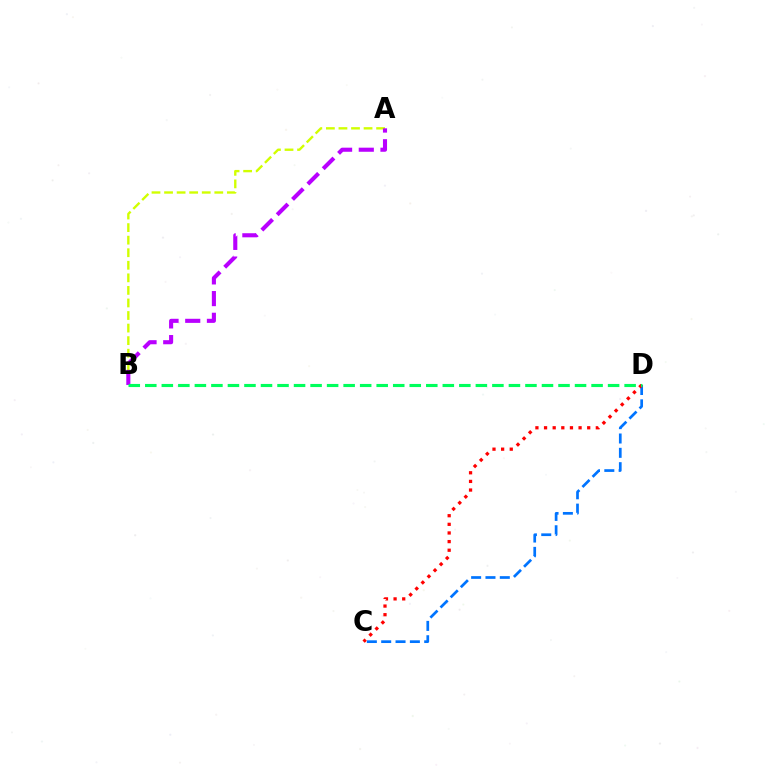{('C', 'D'): [{'color': '#0074ff', 'line_style': 'dashed', 'thickness': 1.95}, {'color': '#ff0000', 'line_style': 'dotted', 'thickness': 2.35}], ('A', 'B'): [{'color': '#d1ff00', 'line_style': 'dashed', 'thickness': 1.71}, {'color': '#b900ff', 'line_style': 'dashed', 'thickness': 2.95}], ('B', 'D'): [{'color': '#00ff5c', 'line_style': 'dashed', 'thickness': 2.25}]}